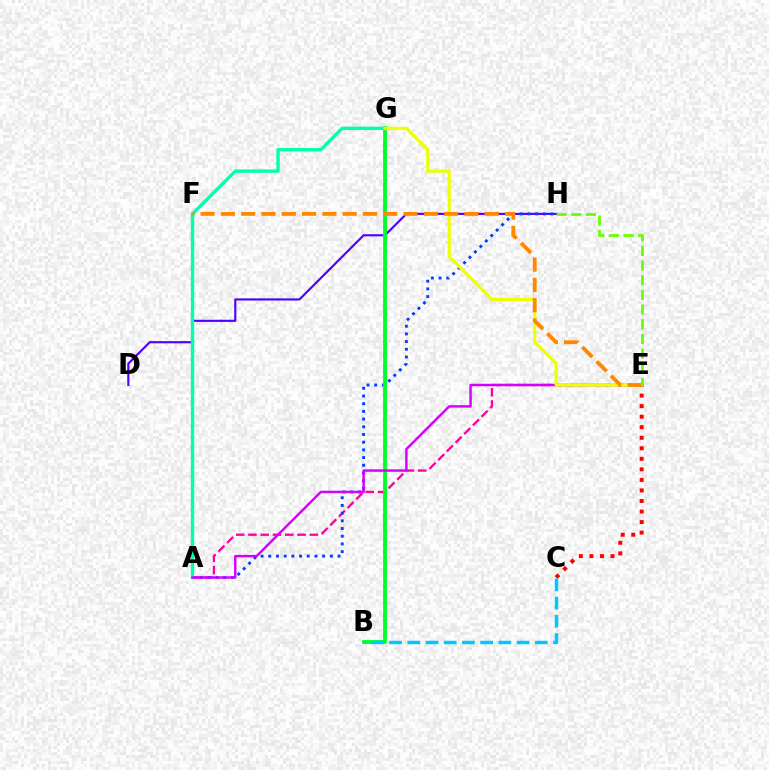{('D', 'H'): [{'color': '#4f00ff', 'line_style': 'solid', 'thickness': 1.54}], ('A', 'E'): [{'color': '#ff00a0', 'line_style': 'dashed', 'thickness': 1.67}, {'color': '#d600ff', 'line_style': 'solid', 'thickness': 1.77}], ('A', 'H'): [{'color': '#003fff', 'line_style': 'dotted', 'thickness': 2.09}], ('C', 'E'): [{'color': '#ff0000', 'line_style': 'dotted', 'thickness': 2.86}], ('B', 'G'): [{'color': '#00ff27', 'line_style': 'solid', 'thickness': 2.76}], ('A', 'G'): [{'color': '#00ffaf', 'line_style': 'solid', 'thickness': 2.42}], ('E', 'G'): [{'color': '#eeff00', 'line_style': 'solid', 'thickness': 2.27}], ('B', 'C'): [{'color': '#00c7ff', 'line_style': 'dashed', 'thickness': 2.47}], ('E', 'F'): [{'color': '#ff8800', 'line_style': 'dashed', 'thickness': 2.76}], ('E', 'H'): [{'color': '#66ff00', 'line_style': 'dashed', 'thickness': 1.99}]}